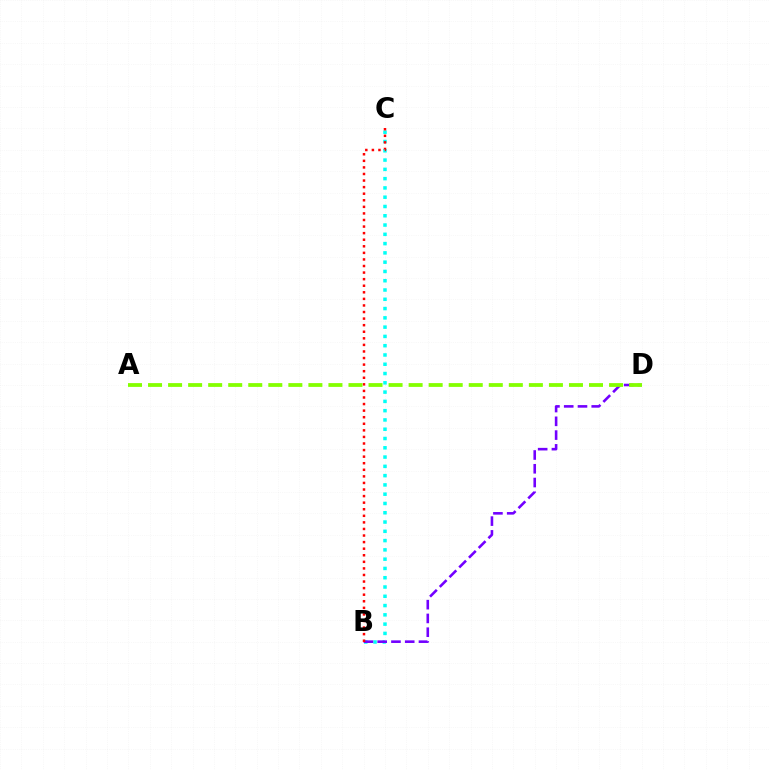{('B', 'C'): [{'color': '#00fff6', 'line_style': 'dotted', 'thickness': 2.52}, {'color': '#ff0000', 'line_style': 'dotted', 'thickness': 1.79}], ('B', 'D'): [{'color': '#7200ff', 'line_style': 'dashed', 'thickness': 1.87}], ('A', 'D'): [{'color': '#84ff00', 'line_style': 'dashed', 'thickness': 2.72}]}